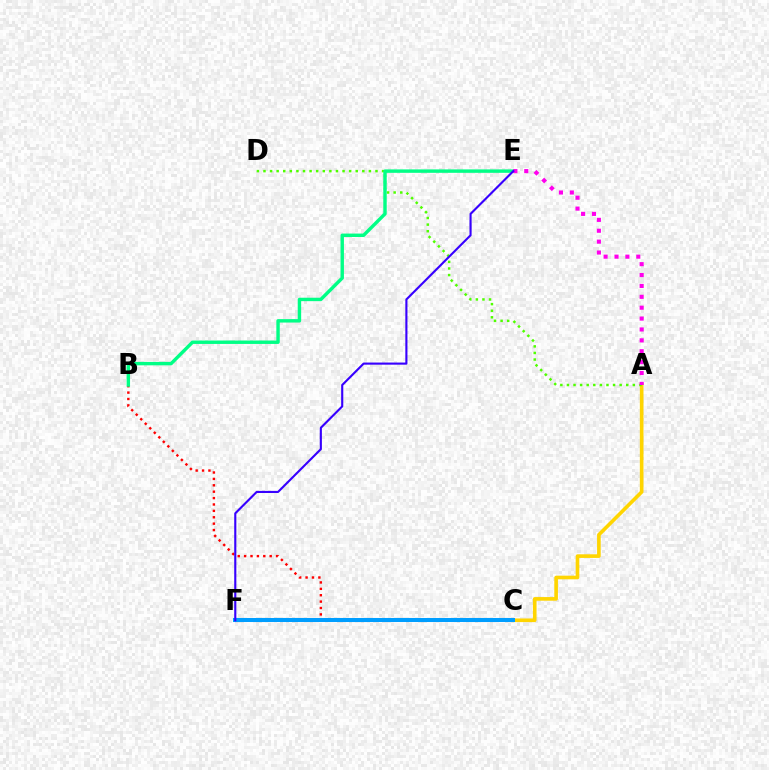{('A', 'C'): [{'color': '#ffd500', 'line_style': 'solid', 'thickness': 2.62}], ('A', 'D'): [{'color': '#4fff00', 'line_style': 'dotted', 'thickness': 1.79}], ('B', 'C'): [{'color': '#ff0000', 'line_style': 'dotted', 'thickness': 1.74}], ('C', 'F'): [{'color': '#009eff', 'line_style': 'solid', 'thickness': 2.91}], ('B', 'E'): [{'color': '#00ff86', 'line_style': 'solid', 'thickness': 2.47}], ('A', 'E'): [{'color': '#ff00ed', 'line_style': 'dotted', 'thickness': 2.96}], ('E', 'F'): [{'color': '#3700ff', 'line_style': 'solid', 'thickness': 1.53}]}